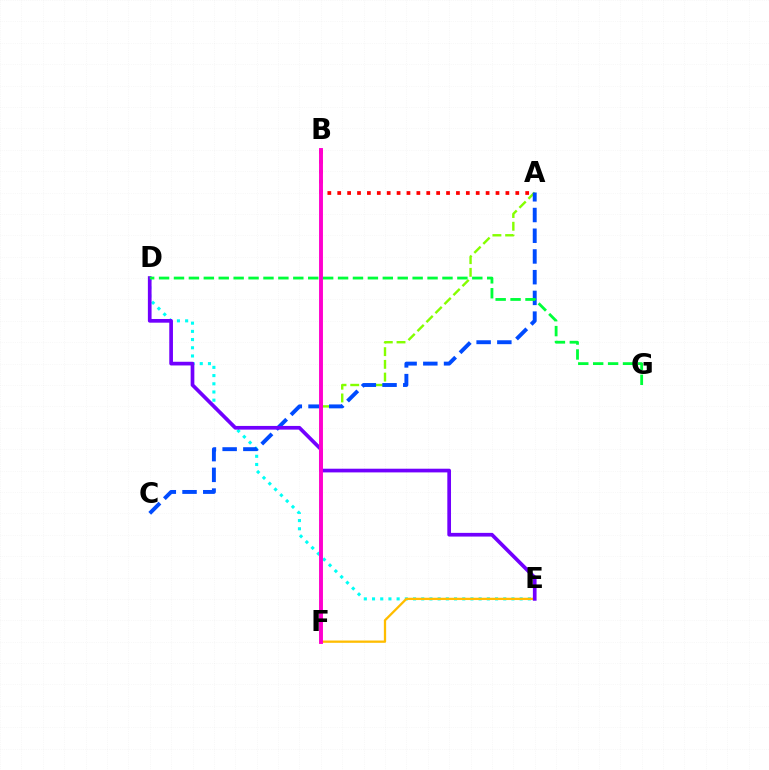{('A', 'F'): [{'color': '#84ff00', 'line_style': 'dashed', 'thickness': 1.73}], ('D', 'E'): [{'color': '#00fff6', 'line_style': 'dotted', 'thickness': 2.23}, {'color': '#7200ff', 'line_style': 'solid', 'thickness': 2.66}], ('A', 'B'): [{'color': '#ff0000', 'line_style': 'dotted', 'thickness': 2.69}], ('A', 'C'): [{'color': '#004bff', 'line_style': 'dashed', 'thickness': 2.81}], ('E', 'F'): [{'color': '#ffbd00', 'line_style': 'solid', 'thickness': 1.64}], ('B', 'F'): [{'color': '#ff00cf', 'line_style': 'solid', 'thickness': 2.81}], ('D', 'G'): [{'color': '#00ff39', 'line_style': 'dashed', 'thickness': 2.03}]}